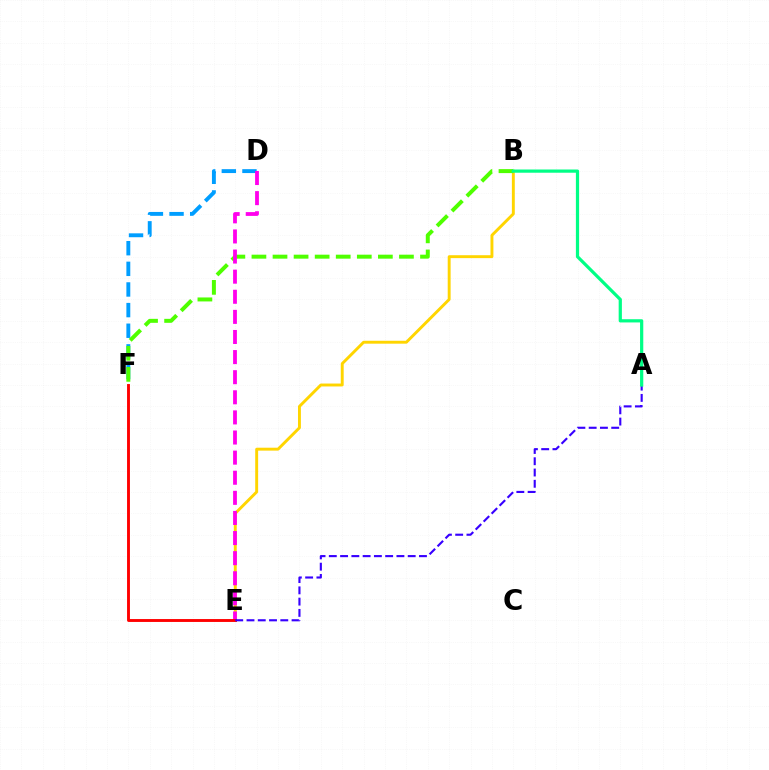{('B', 'E'): [{'color': '#ffd500', 'line_style': 'solid', 'thickness': 2.1}], ('D', 'F'): [{'color': '#009eff', 'line_style': 'dashed', 'thickness': 2.8}], ('B', 'F'): [{'color': '#4fff00', 'line_style': 'dashed', 'thickness': 2.86}], ('D', 'E'): [{'color': '#ff00ed', 'line_style': 'dashed', 'thickness': 2.73}], ('E', 'F'): [{'color': '#ff0000', 'line_style': 'solid', 'thickness': 2.08}], ('A', 'E'): [{'color': '#3700ff', 'line_style': 'dashed', 'thickness': 1.53}], ('A', 'B'): [{'color': '#00ff86', 'line_style': 'solid', 'thickness': 2.32}]}